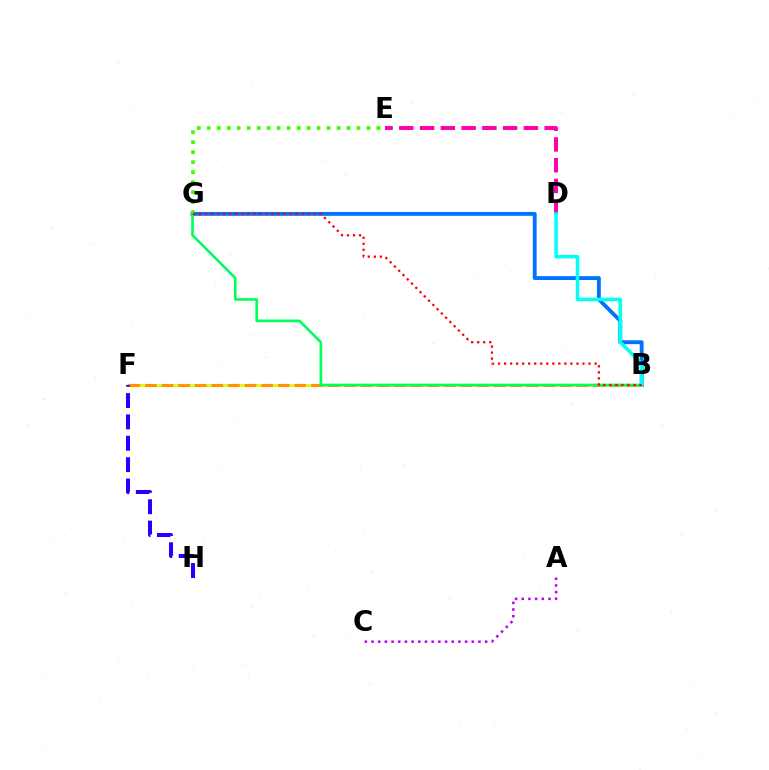{('B', 'F'): [{'color': '#d1ff00', 'line_style': 'solid', 'thickness': 2.02}, {'color': '#ff9400', 'line_style': 'dashed', 'thickness': 2.26}], ('A', 'C'): [{'color': '#b900ff', 'line_style': 'dotted', 'thickness': 1.82}], ('B', 'G'): [{'color': '#0074ff', 'line_style': 'solid', 'thickness': 2.78}, {'color': '#00ff5c', 'line_style': 'solid', 'thickness': 1.89}, {'color': '#ff0000', 'line_style': 'dotted', 'thickness': 1.64}], ('D', 'E'): [{'color': '#ff00ac', 'line_style': 'dashed', 'thickness': 2.82}], ('F', 'H'): [{'color': '#2500ff', 'line_style': 'dashed', 'thickness': 2.9}], ('E', 'G'): [{'color': '#3dff00', 'line_style': 'dotted', 'thickness': 2.71}], ('B', 'D'): [{'color': '#00fff6', 'line_style': 'solid', 'thickness': 2.53}]}